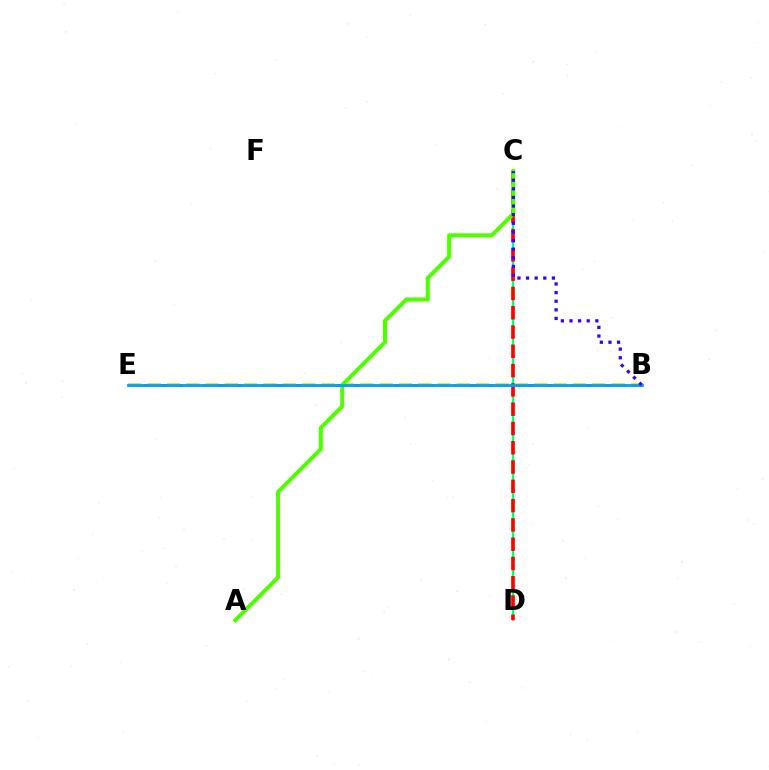{('C', 'D'): [{'color': '#00ff86', 'line_style': 'solid', 'thickness': 1.65}, {'color': '#ff0000', 'line_style': 'dashed', 'thickness': 2.62}], ('B', 'E'): [{'color': '#ff00ed', 'line_style': 'dashed', 'thickness': 2.01}, {'color': '#ffd500', 'line_style': 'dashed', 'thickness': 2.63}, {'color': '#009eff', 'line_style': 'solid', 'thickness': 2.0}], ('A', 'C'): [{'color': '#4fff00', 'line_style': 'solid', 'thickness': 2.88}], ('B', 'C'): [{'color': '#3700ff', 'line_style': 'dotted', 'thickness': 2.34}]}